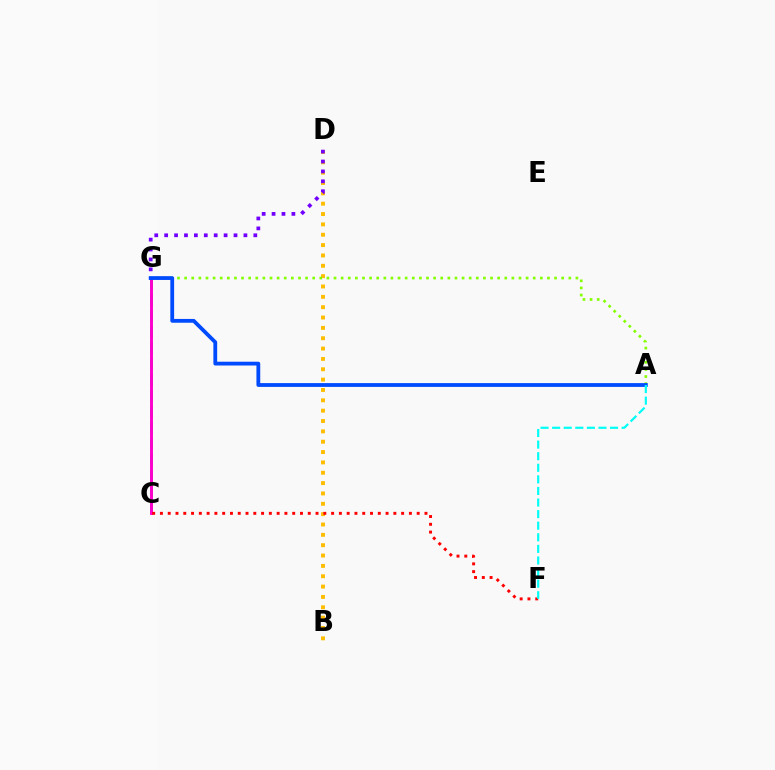{('C', 'G'): [{'color': '#00ff39', 'line_style': 'dashed', 'thickness': 2.16}, {'color': '#ff00cf', 'line_style': 'solid', 'thickness': 2.1}], ('B', 'D'): [{'color': '#ffbd00', 'line_style': 'dotted', 'thickness': 2.81}], ('D', 'G'): [{'color': '#7200ff', 'line_style': 'dotted', 'thickness': 2.69}], ('A', 'G'): [{'color': '#84ff00', 'line_style': 'dotted', 'thickness': 1.93}, {'color': '#004bff', 'line_style': 'solid', 'thickness': 2.74}], ('C', 'F'): [{'color': '#ff0000', 'line_style': 'dotted', 'thickness': 2.11}], ('A', 'F'): [{'color': '#00fff6', 'line_style': 'dashed', 'thickness': 1.57}]}